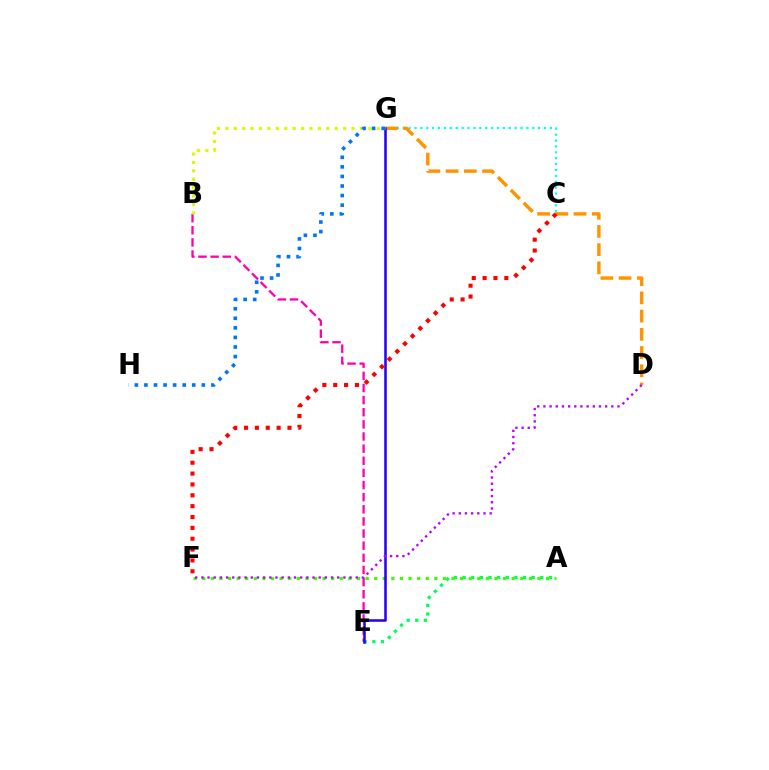{('A', 'E'): [{'color': '#00ff5c', 'line_style': 'dotted', 'thickness': 2.34}], ('A', 'F'): [{'color': '#3dff00', 'line_style': 'dotted', 'thickness': 2.34}], ('B', 'E'): [{'color': '#ff00ac', 'line_style': 'dashed', 'thickness': 1.65}], ('C', 'G'): [{'color': '#00fff6', 'line_style': 'dotted', 'thickness': 1.6}], ('D', 'G'): [{'color': '#ff9400', 'line_style': 'dashed', 'thickness': 2.47}], ('E', 'G'): [{'color': '#2500ff', 'line_style': 'solid', 'thickness': 1.83}], ('C', 'F'): [{'color': '#ff0000', 'line_style': 'dotted', 'thickness': 2.95}], ('B', 'G'): [{'color': '#d1ff00', 'line_style': 'dotted', 'thickness': 2.29}], ('D', 'F'): [{'color': '#b900ff', 'line_style': 'dotted', 'thickness': 1.68}], ('G', 'H'): [{'color': '#0074ff', 'line_style': 'dotted', 'thickness': 2.6}]}